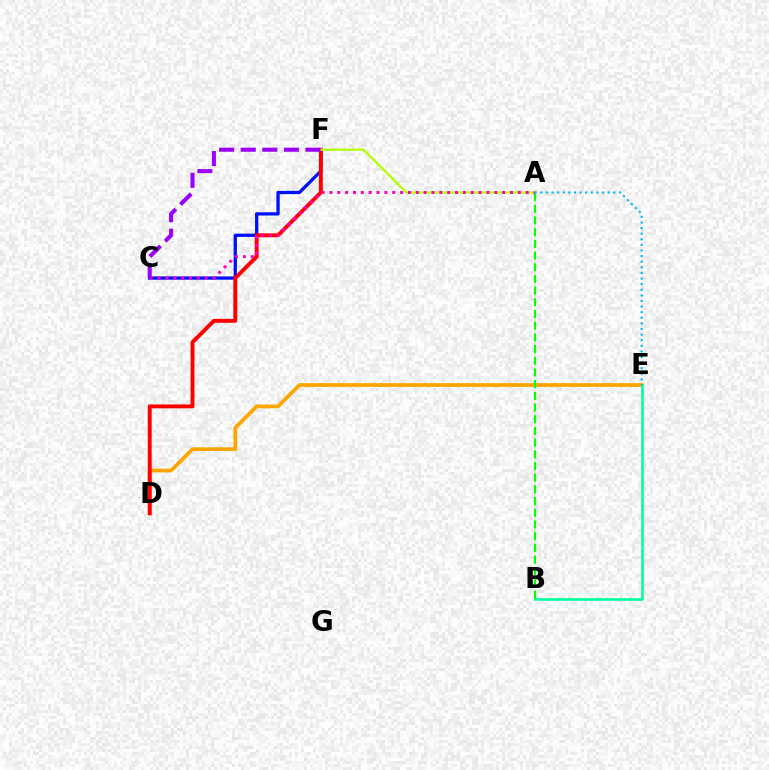{('C', 'F'): [{'color': '#0010ff', 'line_style': 'solid', 'thickness': 2.36}, {'color': '#9b00ff', 'line_style': 'dashed', 'thickness': 2.93}], ('D', 'E'): [{'color': '#ffa500', 'line_style': 'solid', 'thickness': 2.69}], ('B', 'E'): [{'color': '#00ff9d', 'line_style': 'solid', 'thickness': 1.87}], ('D', 'F'): [{'color': '#ff0000', 'line_style': 'solid', 'thickness': 2.82}], ('A', 'B'): [{'color': '#08ff00', 'line_style': 'dashed', 'thickness': 1.59}], ('A', 'F'): [{'color': '#b3ff00', 'line_style': 'solid', 'thickness': 1.61}], ('A', 'E'): [{'color': '#00b5ff', 'line_style': 'dotted', 'thickness': 1.52}], ('A', 'C'): [{'color': '#ff00bd', 'line_style': 'dotted', 'thickness': 2.13}]}